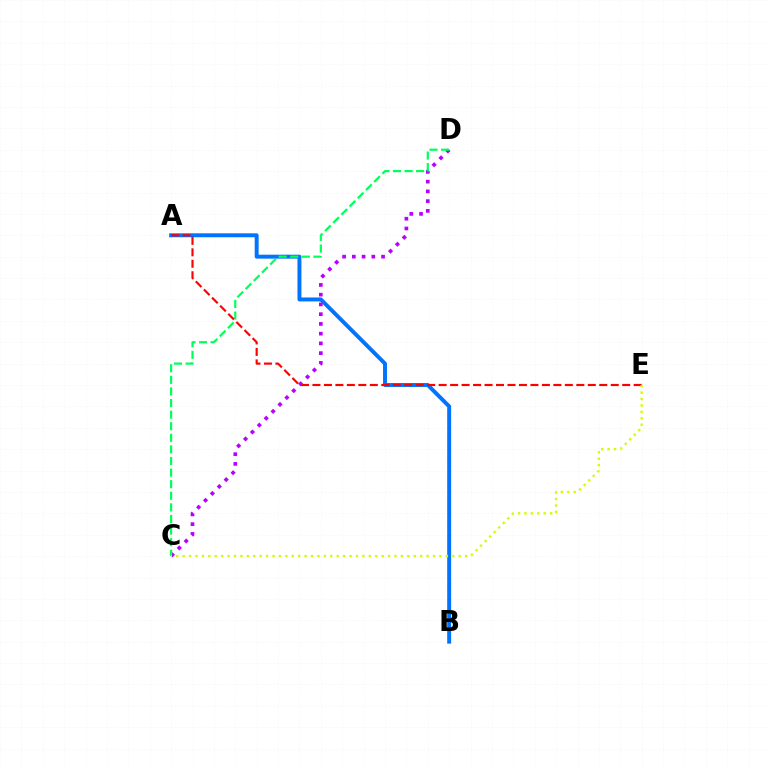{('A', 'B'): [{'color': '#0074ff', 'line_style': 'solid', 'thickness': 2.84}], ('C', 'D'): [{'color': '#b900ff', 'line_style': 'dotted', 'thickness': 2.65}, {'color': '#00ff5c', 'line_style': 'dashed', 'thickness': 1.57}], ('A', 'E'): [{'color': '#ff0000', 'line_style': 'dashed', 'thickness': 1.56}], ('C', 'E'): [{'color': '#d1ff00', 'line_style': 'dotted', 'thickness': 1.74}]}